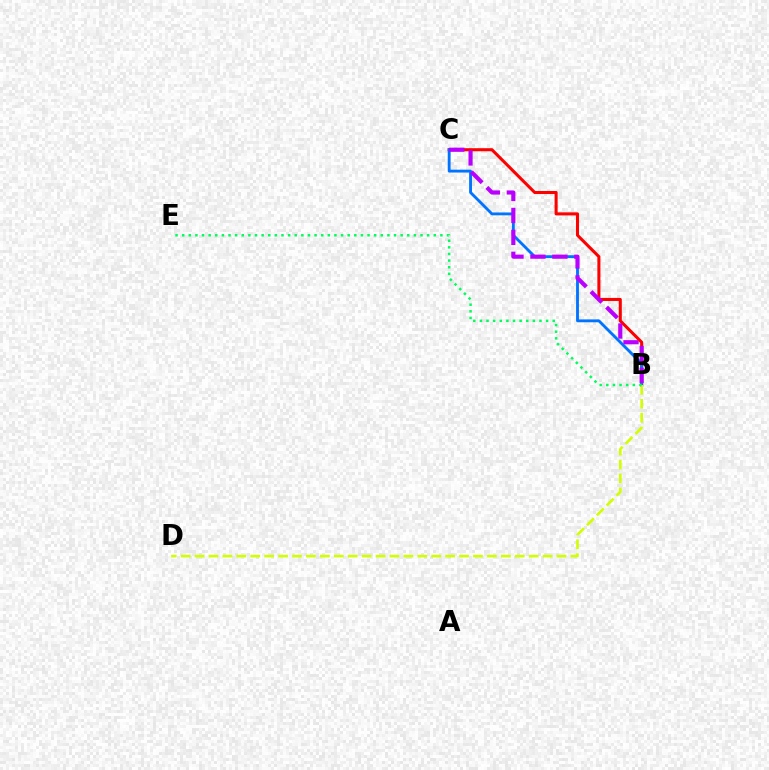{('B', 'C'): [{'color': '#ff0000', 'line_style': 'solid', 'thickness': 2.2}, {'color': '#0074ff', 'line_style': 'solid', 'thickness': 2.05}, {'color': '#b900ff', 'line_style': 'dashed', 'thickness': 2.98}], ('B', 'D'): [{'color': '#d1ff00', 'line_style': 'dashed', 'thickness': 1.89}], ('B', 'E'): [{'color': '#00ff5c', 'line_style': 'dotted', 'thickness': 1.8}]}